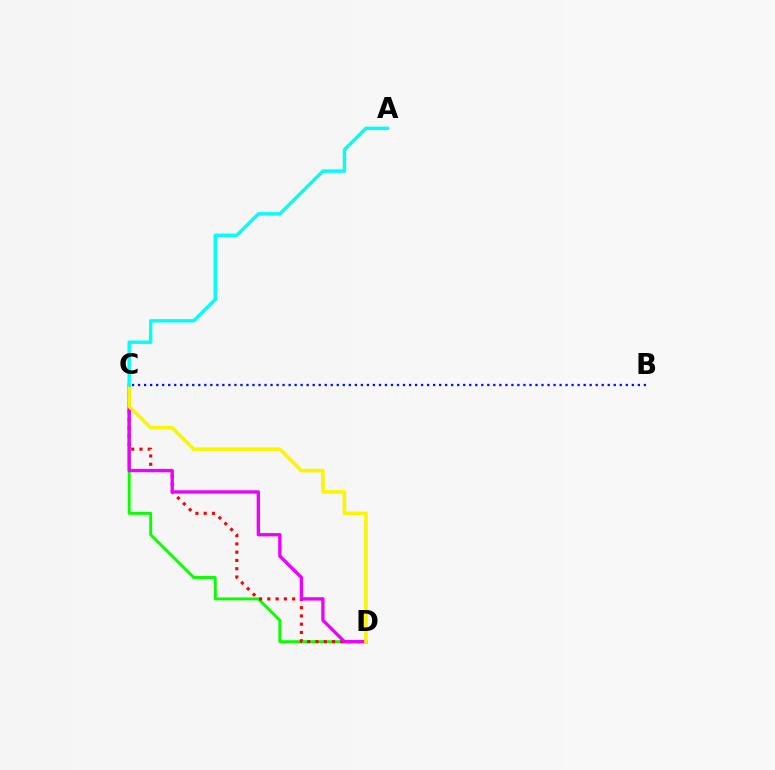{('C', 'D'): [{'color': '#08ff00', 'line_style': 'solid', 'thickness': 2.1}, {'color': '#ff0000', 'line_style': 'dotted', 'thickness': 2.25}, {'color': '#ee00ff', 'line_style': 'solid', 'thickness': 2.4}, {'color': '#fcf500', 'line_style': 'solid', 'thickness': 2.6}], ('B', 'C'): [{'color': '#0010ff', 'line_style': 'dotted', 'thickness': 1.64}], ('A', 'C'): [{'color': '#00fff6', 'line_style': 'solid', 'thickness': 2.45}]}